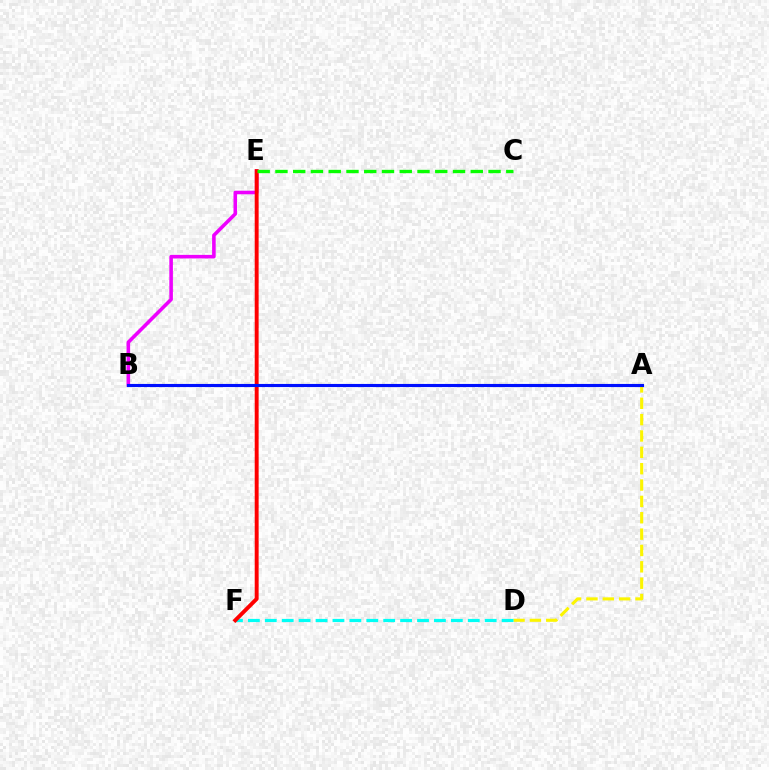{('A', 'D'): [{'color': '#fcf500', 'line_style': 'dashed', 'thickness': 2.22}], ('D', 'F'): [{'color': '#00fff6', 'line_style': 'dashed', 'thickness': 2.3}], ('B', 'E'): [{'color': '#ee00ff', 'line_style': 'solid', 'thickness': 2.57}], ('E', 'F'): [{'color': '#ff0000', 'line_style': 'solid', 'thickness': 2.82}], ('C', 'E'): [{'color': '#08ff00', 'line_style': 'dashed', 'thickness': 2.41}], ('A', 'B'): [{'color': '#0010ff', 'line_style': 'solid', 'thickness': 2.24}]}